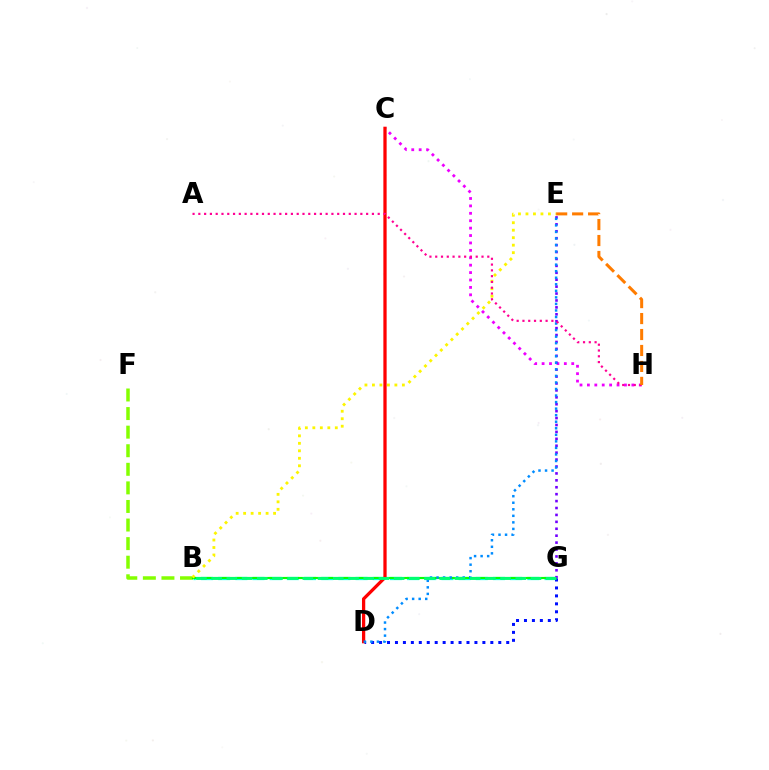{('B', 'F'): [{'color': '#84ff00', 'line_style': 'dashed', 'thickness': 2.52}], ('B', 'G'): [{'color': '#00fff6', 'line_style': 'dashed', 'thickness': 2.33}, {'color': '#08ff00', 'line_style': 'solid', 'thickness': 1.55}, {'color': '#00ff74', 'line_style': 'dashed', 'thickness': 2.07}], ('C', 'H'): [{'color': '#ee00ff', 'line_style': 'dotted', 'thickness': 2.01}], ('B', 'E'): [{'color': '#fcf500', 'line_style': 'dotted', 'thickness': 2.03}], ('E', 'G'): [{'color': '#7200ff', 'line_style': 'dotted', 'thickness': 1.88}], ('D', 'G'): [{'color': '#0010ff', 'line_style': 'dotted', 'thickness': 2.16}], ('C', 'D'): [{'color': '#ff0000', 'line_style': 'solid', 'thickness': 2.35}], ('D', 'E'): [{'color': '#008cff', 'line_style': 'dotted', 'thickness': 1.78}], ('A', 'H'): [{'color': '#ff0094', 'line_style': 'dotted', 'thickness': 1.57}], ('E', 'H'): [{'color': '#ff7c00', 'line_style': 'dashed', 'thickness': 2.17}]}